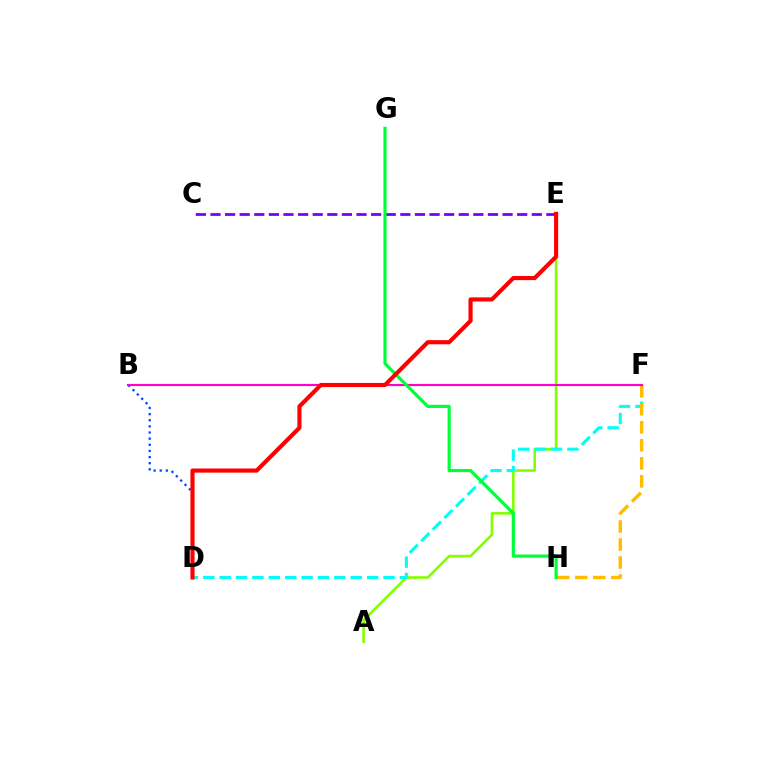{('B', 'D'): [{'color': '#004bff', 'line_style': 'dotted', 'thickness': 1.67}], ('A', 'E'): [{'color': '#84ff00', 'line_style': 'solid', 'thickness': 1.88}], ('D', 'F'): [{'color': '#00fff6', 'line_style': 'dashed', 'thickness': 2.23}], ('F', 'H'): [{'color': '#ffbd00', 'line_style': 'dashed', 'thickness': 2.45}], ('B', 'F'): [{'color': '#ff00cf', 'line_style': 'solid', 'thickness': 1.54}], ('C', 'E'): [{'color': '#7200ff', 'line_style': 'dashed', 'thickness': 1.98}], ('G', 'H'): [{'color': '#00ff39', 'line_style': 'solid', 'thickness': 2.3}], ('D', 'E'): [{'color': '#ff0000', 'line_style': 'solid', 'thickness': 2.97}]}